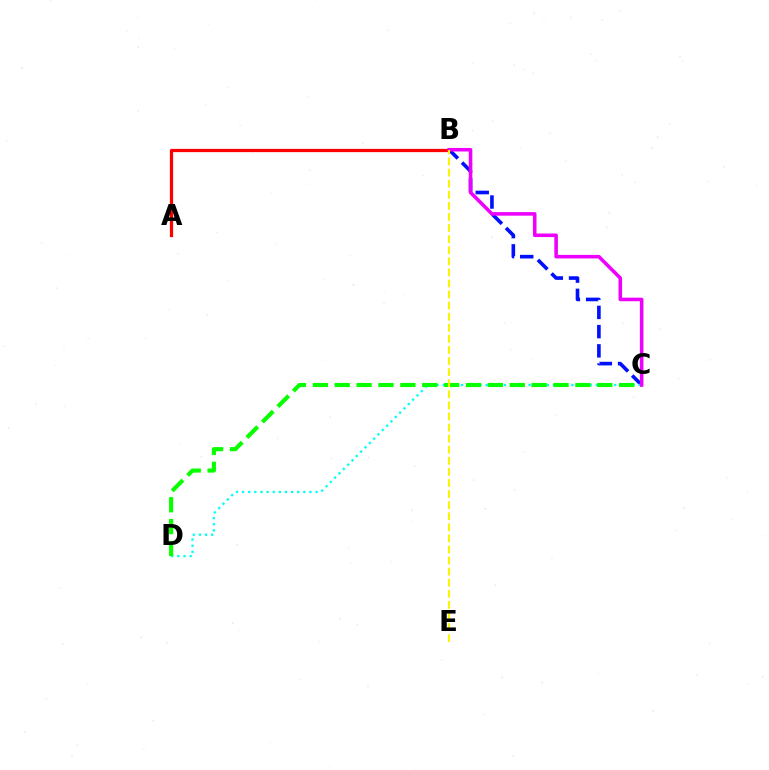{('B', 'C'): [{'color': '#0010ff', 'line_style': 'dashed', 'thickness': 2.61}, {'color': '#ee00ff', 'line_style': 'solid', 'thickness': 2.56}], ('A', 'B'): [{'color': '#ff0000', 'line_style': 'solid', 'thickness': 2.33}], ('C', 'D'): [{'color': '#00fff6', 'line_style': 'dotted', 'thickness': 1.66}, {'color': '#08ff00', 'line_style': 'dashed', 'thickness': 2.97}], ('B', 'E'): [{'color': '#fcf500', 'line_style': 'dashed', 'thickness': 1.51}]}